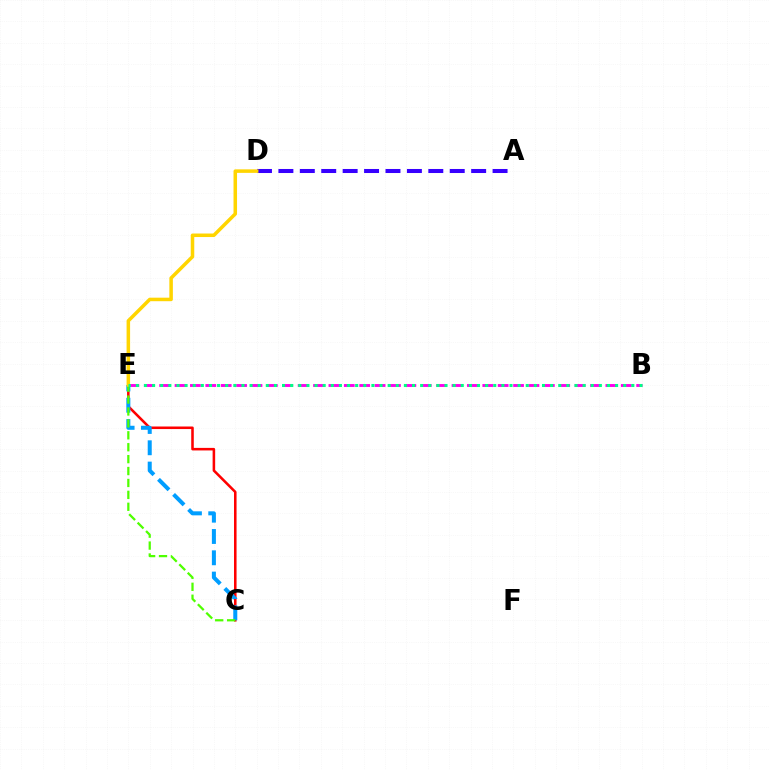{('C', 'E'): [{'color': '#ff0000', 'line_style': 'solid', 'thickness': 1.84}, {'color': '#009eff', 'line_style': 'dashed', 'thickness': 2.89}, {'color': '#4fff00', 'line_style': 'dashed', 'thickness': 1.62}], ('B', 'E'): [{'color': '#ff00ed', 'line_style': 'dashed', 'thickness': 2.09}, {'color': '#00ff86', 'line_style': 'dotted', 'thickness': 2.21}], ('A', 'D'): [{'color': '#3700ff', 'line_style': 'dashed', 'thickness': 2.91}], ('D', 'E'): [{'color': '#ffd500', 'line_style': 'solid', 'thickness': 2.54}]}